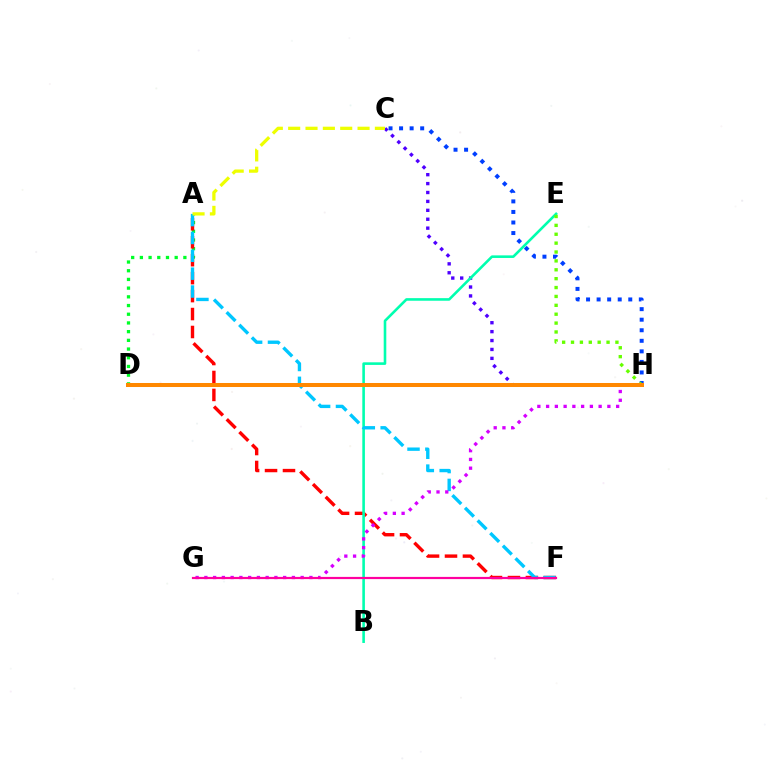{('A', 'D'): [{'color': '#00ff27', 'line_style': 'dotted', 'thickness': 2.36}], ('C', 'H'): [{'color': '#4f00ff', 'line_style': 'dotted', 'thickness': 2.42}, {'color': '#003fff', 'line_style': 'dotted', 'thickness': 2.87}], ('A', 'F'): [{'color': '#ff0000', 'line_style': 'dashed', 'thickness': 2.44}, {'color': '#00c7ff', 'line_style': 'dashed', 'thickness': 2.43}], ('B', 'E'): [{'color': '#00ffaf', 'line_style': 'solid', 'thickness': 1.87}], ('G', 'H'): [{'color': '#d600ff', 'line_style': 'dotted', 'thickness': 2.38}], ('E', 'H'): [{'color': '#66ff00', 'line_style': 'dotted', 'thickness': 2.41}], ('D', 'H'): [{'color': '#ff8800', 'line_style': 'solid', 'thickness': 2.89}], ('F', 'G'): [{'color': '#ff00a0', 'line_style': 'solid', 'thickness': 1.58}], ('A', 'C'): [{'color': '#eeff00', 'line_style': 'dashed', 'thickness': 2.36}]}